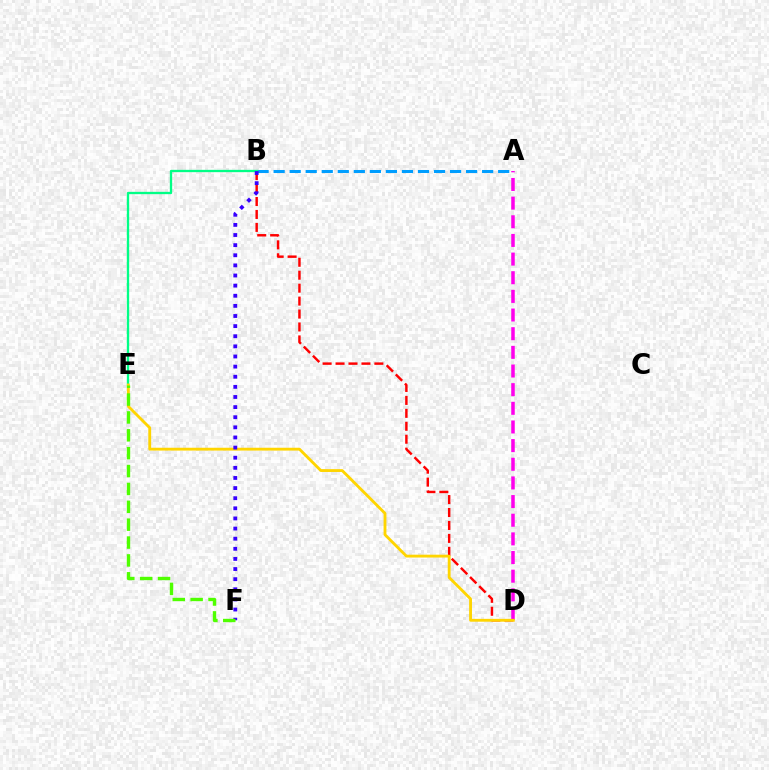{('A', 'B'): [{'color': '#009eff', 'line_style': 'dashed', 'thickness': 2.18}], ('B', 'D'): [{'color': '#ff0000', 'line_style': 'dashed', 'thickness': 1.76}], ('B', 'E'): [{'color': '#00ff86', 'line_style': 'solid', 'thickness': 1.67}], ('A', 'D'): [{'color': '#ff00ed', 'line_style': 'dashed', 'thickness': 2.53}], ('D', 'E'): [{'color': '#ffd500', 'line_style': 'solid', 'thickness': 2.05}], ('B', 'F'): [{'color': '#3700ff', 'line_style': 'dotted', 'thickness': 2.75}], ('E', 'F'): [{'color': '#4fff00', 'line_style': 'dashed', 'thickness': 2.43}]}